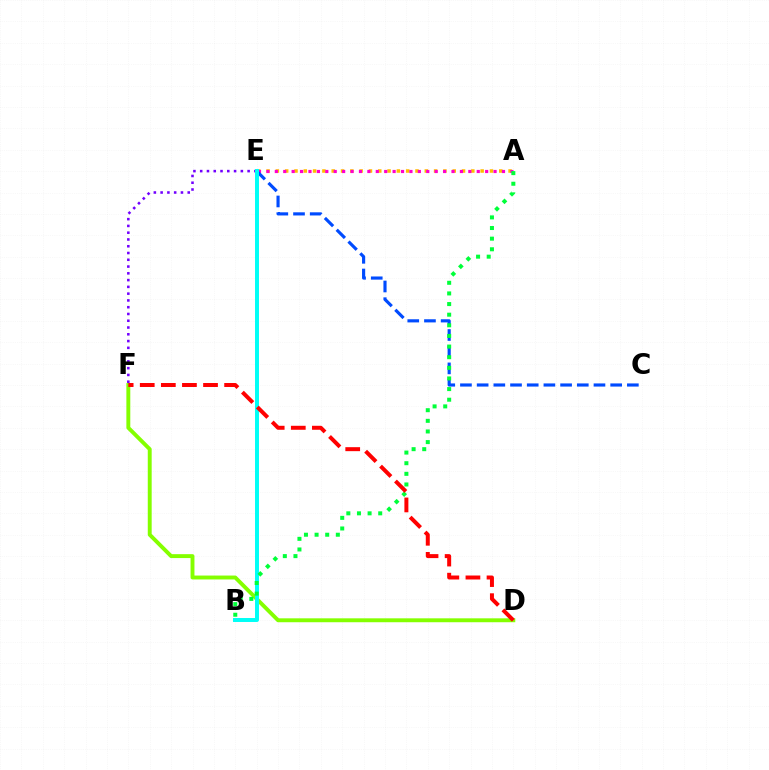{('A', 'E'): [{'color': '#ffbd00', 'line_style': 'dotted', 'thickness': 2.53}, {'color': '#ff00cf', 'line_style': 'dotted', 'thickness': 2.29}], ('C', 'E'): [{'color': '#004bff', 'line_style': 'dashed', 'thickness': 2.27}], ('E', 'F'): [{'color': '#7200ff', 'line_style': 'dotted', 'thickness': 1.84}], ('D', 'F'): [{'color': '#84ff00', 'line_style': 'solid', 'thickness': 2.81}, {'color': '#ff0000', 'line_style': 'dashed', 'thickness': 2.87}], ('B', 'E'): [{'color': '#00fff6', 'line_style': 'solid', 'thickness': 2.85}], ('A', 'B'): [{'color': '#00ff39', 'line_style': 'dotted', 'thickness': 2.89}]}